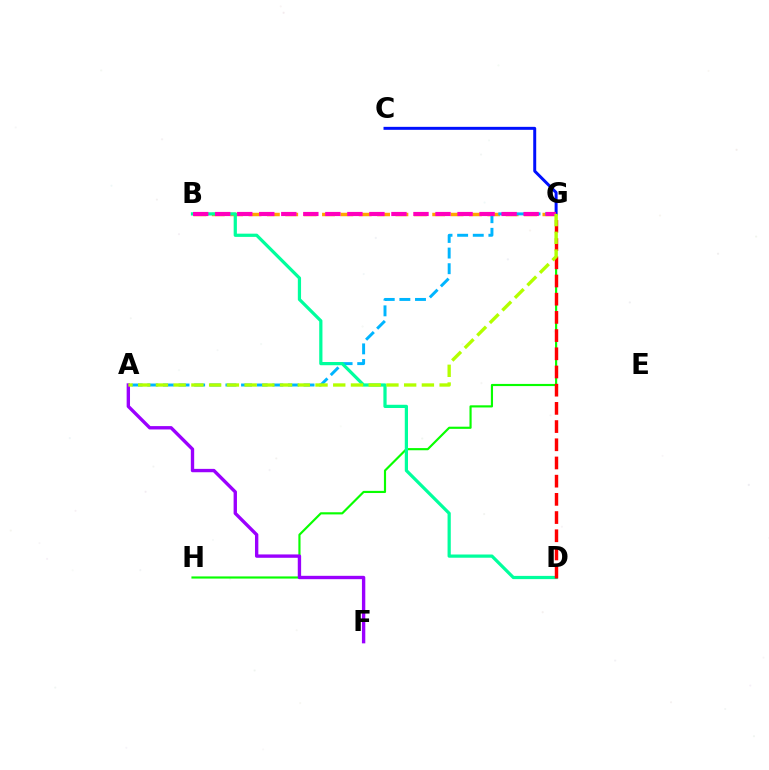{('B', 'G'): [{'color': '#ffa500', 'line_style': 'dashed', 'thickness': 2.5}, {'color': '#ff00bd', 'line_style': 'dashed', 'thickness': 2.99}], ('A', 'G'): [{'color': '#00b5ff', 'line_style': 'dashed', 'thickness': 2.12}, {'color': '#b3ff00', 'line_style': 'dashed', 'thickness': 2.41}], ('G', 'H'): [{'color': '#08ff00', 'line_style': 'solid', 'thickness': 1.55}], ('C', 'G'): [{'color': '#0010ff', 'line_style': 'solid', 'thickness': 2.14}], ('B', 'D'): [{'color': '#00ff9d', 'line_style': 'solid', 'thickness': 2.32}], ('D', 'G'): [{'color': '#ff0000', 'line_style': 'dashed', 'thickness': 2.47}], ('A', 'F'): [{'color': '#9b00ff', 'line_style': 'solid', 'thickness': 2.42}]}